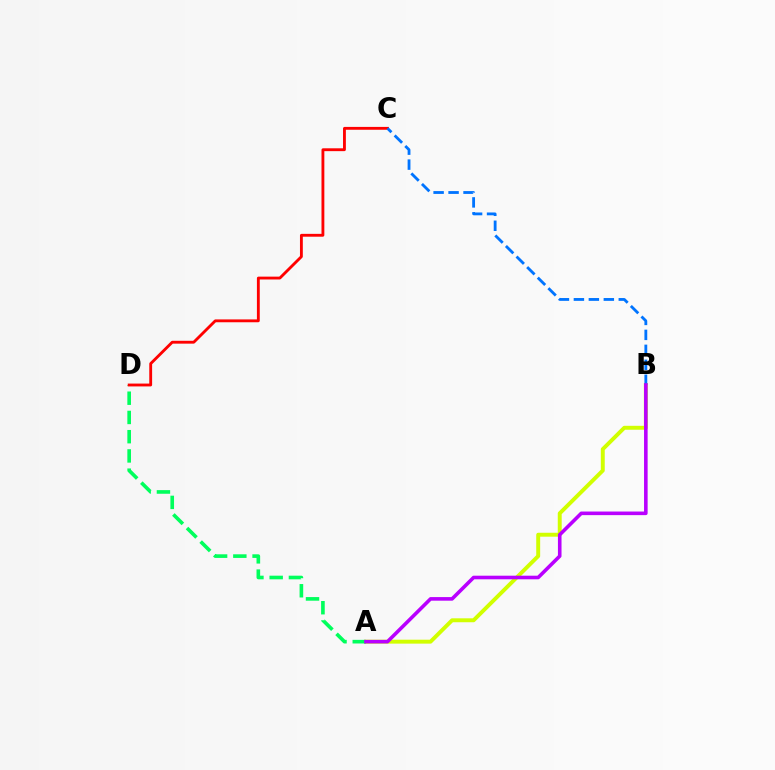{('A', 'B'): [{'color': '#d1ff00', 'line_style': 'solid', 'thickness': 2.83}, {'color': '#b900ff', 'line_style': 'solid', 'thickness': 2.59}], ('A', 'D'): [{'color': '#00ff5c', 'line_style': 'dashed', 'thickness': 2.61}], ('C', 'D'): [{'color': '#ff0000', 'line_style': 'solid', 'thickness': 2.05}], ('B', 'C'): [{'color': '#0074ff', 'line_style': 'dashed', 'thickness': 2.03}]}